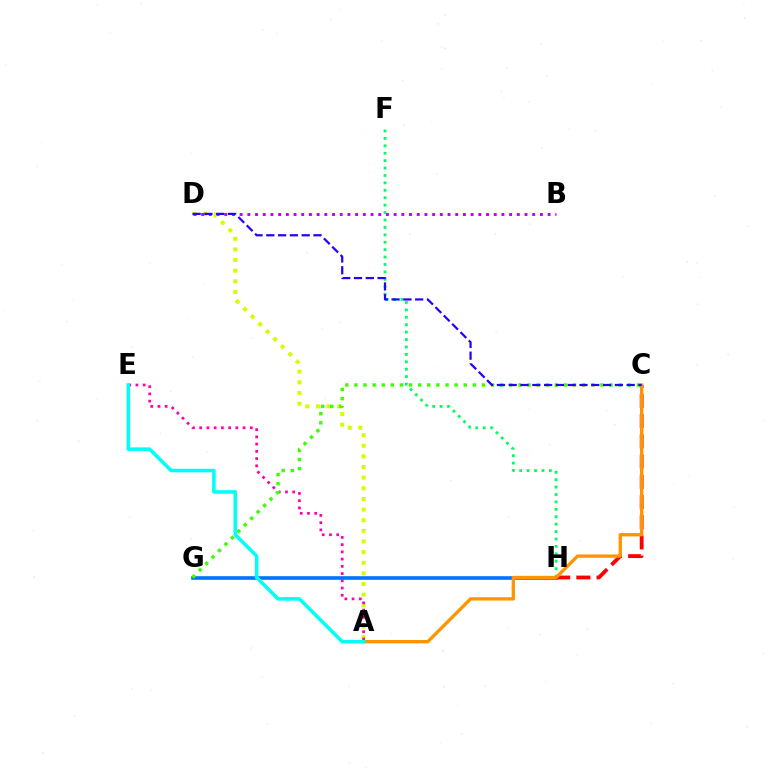{('A', 'D'): [{'color': '#d1ff00', 'line_style': 'dotted', 'thickness': 2.89}], ('G', 'H'): [{'color': '#0074ff', 'line_style': 'solid', 'thickness': 2.62}], ('C', 'H'): [{'color': '#ff0000', 'line_style': 'dashed', 'thickness': 2.75}], ('F', 'H'): [{'color': '#00ff5c', 'line_style': 'dotted', 'thickness': 2.02}], ('A', 'C'): [{'color': '#ff9400', 'line_style': 'solid', 'thickness': 2.39}], ('A', 'E'): [{'color': '#ff00ac', 'line_style': 'dotted', 'thickness': 1.96}, {'color': '#00fff6', 'line_style': 'solid', 'thickness': 2.56}], ('B', 'D'): [{'color': '#b900ff', 'line_style': 'dotted', 'thickness': 2.09}], ('C', 'G'): [{'color': '#3dff00', 'line_style': 'dotted', 'thickness': 2.48}], ('C', 'D'): [{'color': '#2500ff', 'line_style': 'dashed', 'thickness': 1.6}]}